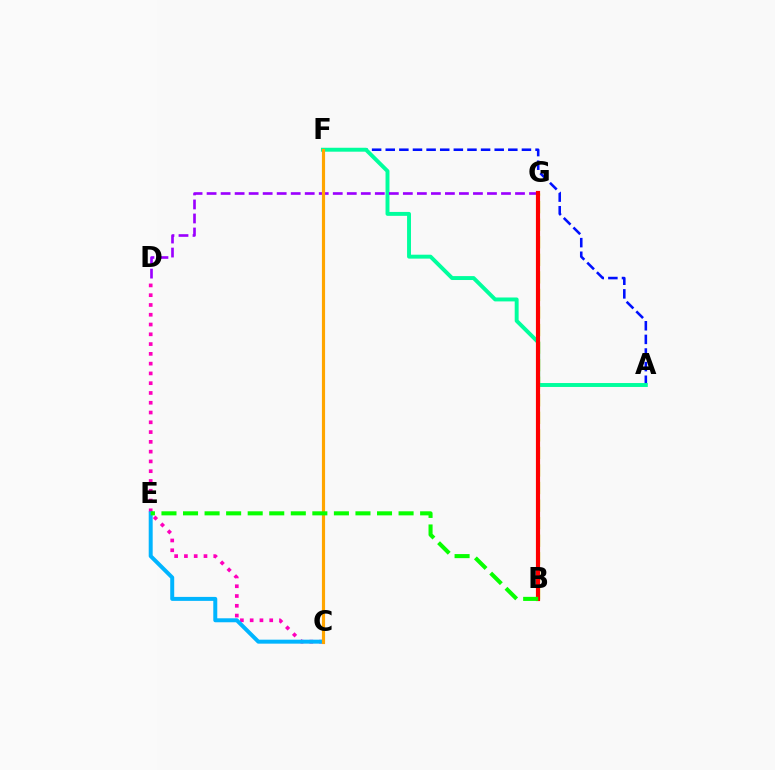{('B', 'G'): [{'color': '#b3ff00', 'line_style': 'dashed', 'thickness': 2.38}, {'color': '#ff0000', 'line_style': 'solid', 'thickness': 2.99}], ('A', 'F'): [{'color': '#0010ff', 'line_style': 'dashed', 'thickness': 1.85}, {'color': '#00ff9d', 'line_style': 'solid', 'thickness': 2.82}], ('C', 'D'): [{'color': '#ff00bd', 'line_style': 'dotted', 'thickness': 2.66}], ('D', 'G'): [{'color': '#9b00ff', 'line_style': 'dashed', 'thickness': 1.9}], ('C', 'E'): [{'color': '#00b5ff', 'line_style': 'solid', 'thickness': 2.86}], ('C', 'F'): [{'color': '#ffa500', 'line_style': 'solid', 'thickness': 2.28}], ('B', 'E'): [{'color': '#08ff00', 'line_style': 'dashed', 'thickness': 2.93}]}